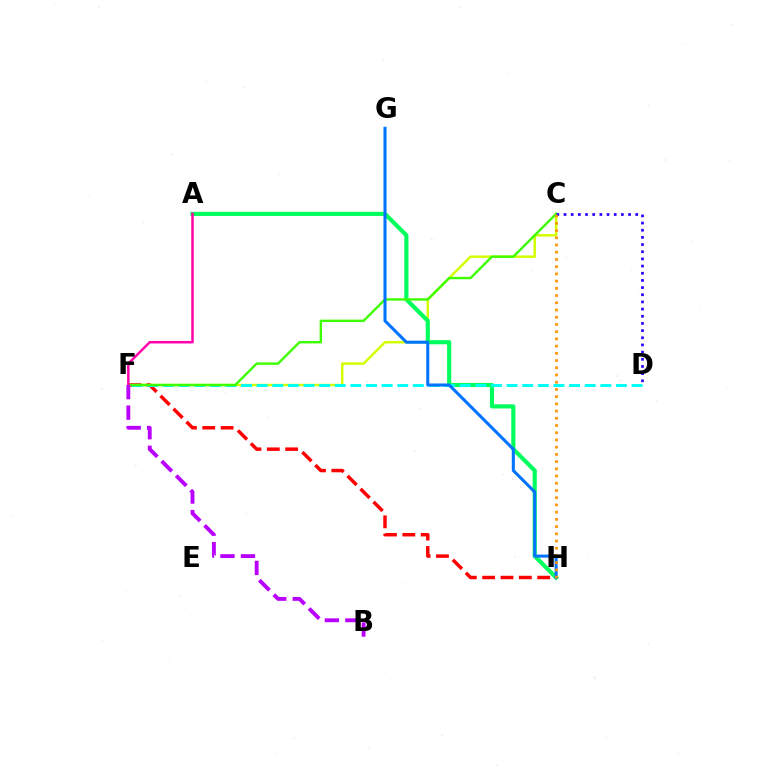{('C', 'F'): [{'color': '#d1ff00', 'line_style': 'solid', 'thickness': 1.77}, {'color': '#3dff00', 'line_style': 'solid', 'thickness': 1.73}], ('F', 'H'): [{'color': '#ff0000', 'line_style': 'dashed', 'thickness': 2.49}], ('A', 'H'): [{'color': '#00ff5c', 'line_style': 'solid', 'thickness': 2.99}], ('D', 'F'): [{'color': '#00fff6', 'line_style': 'dashed', 'thickness': 2.12}], ('C', 'D'): [{'color': '#2500ff', 'line_style': 'dotted', 'thickness': 1.95}], ('A', 'F'): [{'color': '#ff00ac', 'line_style': 'solid', 'thickness': 1.79}], ('G', 'H'): [{'color': '#0074ff', 'line_style': 'solid', 'thickness': 2.2}], ('C', 'H'): [{'color': '#ff9400', 'line_style': 'dotted', 'thickness': 1.96}], ('B', 'F'): [{'color': '#b900ff', 'line_style': 'dashed', 'thickness': 2.78}]}